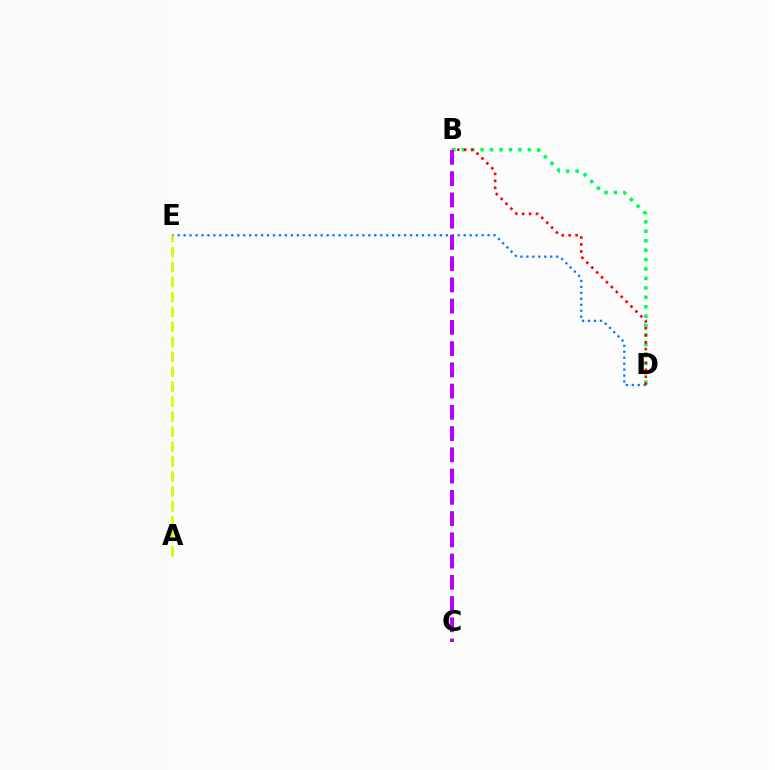{('D', 'E'): [{'color': '#0074ff', 'line_style': 'dotted', 'thickness': 1.62}], ('B', 'D'): [{'color': '#00ff5c', 'line_style': 'dotted', 'thickness': 2.56}, {'color': '#ff0000', 'line_style': 'dotted', 'thickness': 1.88}], ('B', 'C'): [{'color': '#b900ff', 'line_style': 'dashed', 'thickness': 2.89}], ('A', 'E'): [{'color': '#d1ff00', 'line_style': 'dashed', 'thickness': 2.03}]}